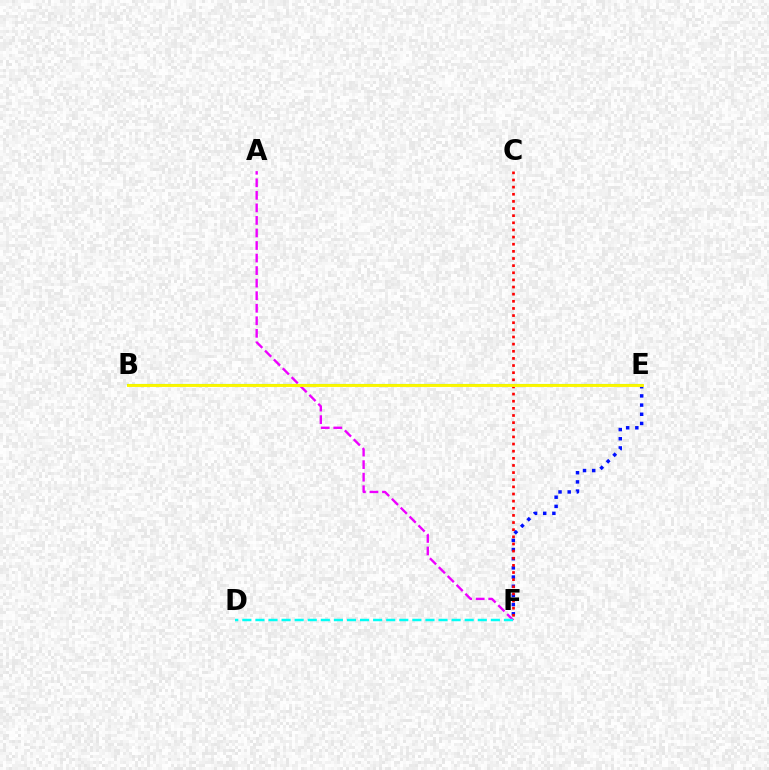{('E', 'F'): [{'color': '#0010ff', 'line_style': 'dotted', 'thickness': 2.49}], ('A', 'F'): [{'color': '#ee00ff', 'line_style': 'dashed', 'thickness': 1.7}], ('C', 'F'): [{'color': '#ff0000', 'line_style': 'dotted', 'thickness': 1.94}], ('B', 'E'): [{'color': '#08ff00', 'line_style': 'solid', 'thickness': 1.51}, {'color': '#fcf500', 'line_style': 'solid', 'thickness': 2.1}], ('D', 'F'): [{'color': '#00fff6', 'line_style': 'dashed', 'thickness': 1.78}]}